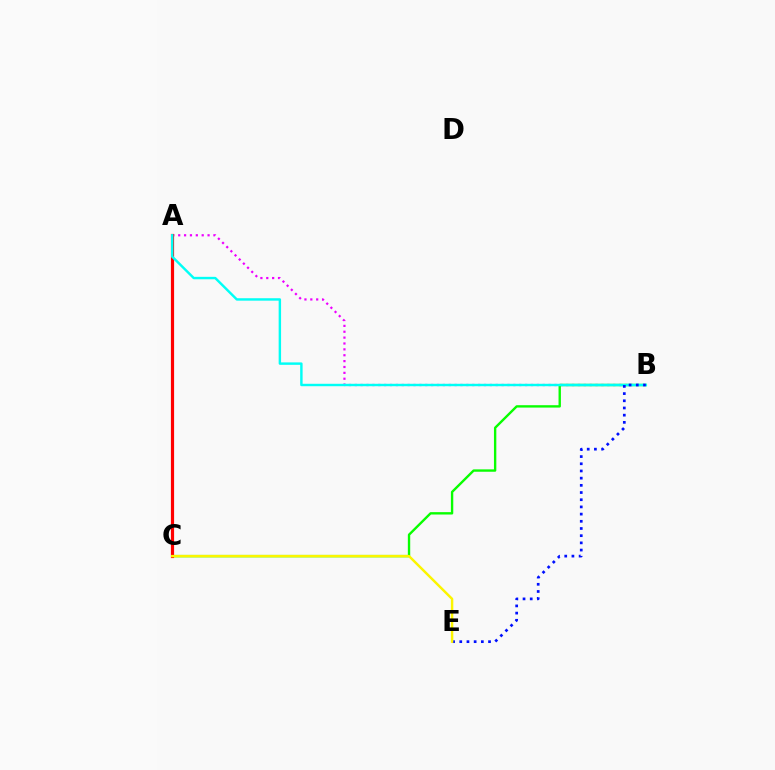{('A', 'B'): [{'color': '#ee00ff', 'line_style': 'dotted', 'thickness': 1.6}, {'color': '#00fff6', 'line_style': 'solid', 'thickness': 1.75}], ('B', 'C'): [{'color': '#08ff00', 'line_style': 'solid', 'thickness': 1.71}], ('A', 'C'): [{'color': '#ff0000', 'line_style': 'solid', 'thickness': 2.29}], ('B', 'E'): [{'color': '#0010ff', 'line_style': 'dotted', 'thickness': 1.95}], ('C', 'E'): [{'color': '#fcf500', 'line_style': 'solid', 'thickness': 1.77}]}